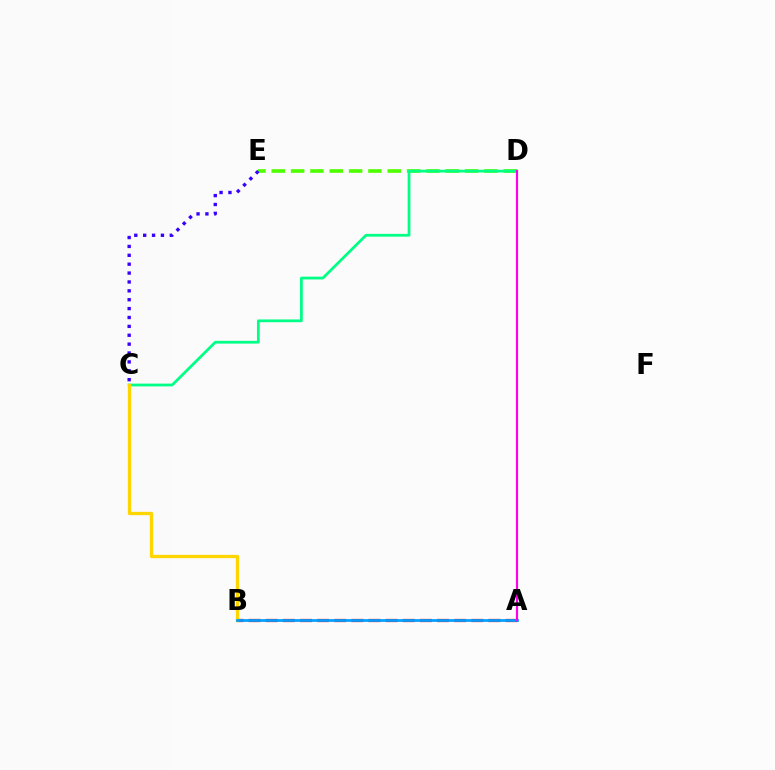{('A', 'B'): [{'color': '#ff0000', 'line_style': 'dashed', 'thickness': 2.33}, {'color': '#009eff', 'line_style': 'solid', 'thickness': 1.97}], ('D', 'E'): [{'color': '#4fff00', 'line_style': 'dashed', 'thickness': 2.63}], ('C', 'E'): [{'color': '#3700ff', 'line_style': 'dotted', 'thickness': 2.41}], ('C', 'D'): [{'color': '#00ff86', 'line_style': 'solid', 'thickness': 1.99}], ('B', 'C'): [{'color': '#ffd500', 'line_style': 'solid', 'thickness': 2.37}], ('A', 'D'): [{'color': '#ff00ed', 'line_style': 'solid', 'thickness': 1.58}]}